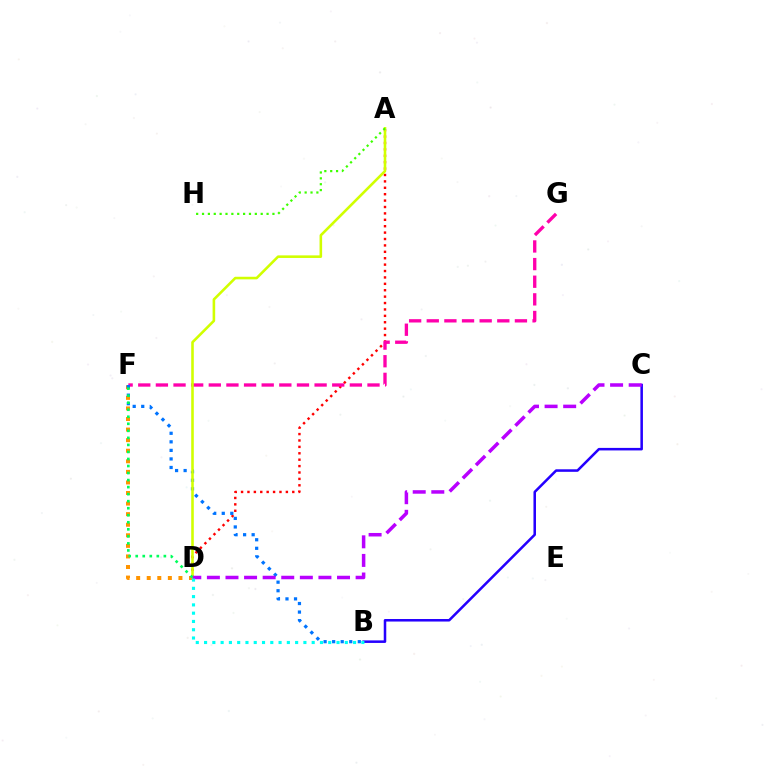{('A', 'D'): [{'color': '#ff0000', 'line_style': 'dotted', 'thickness': 1.74}, {'color': '#d1ff00', 'line_style': 'solid', 'thickness': 1.86}], ('D', 'F'): [{'color': '#ff9400', 'line_style': 'dotted', 'thickness': 2.87}, {'color': '#00ff5c', 'line_style': 'dotted', 'thickness': 1.91}], ('B', 'C'): [{'color': '#2500ff', 'line_style': 'solid', 'thickness': 1.82}], ('F', 'G'): [{'color': '#ff00ac', 'line_style': 'dashed', 'thickness': 2.4}], ('B', 'F'): [{'color': '#0074ff', 'line_style': 'dotted', 'thickness': 2.32}], ('C', 'D'): [{'color': '#b900ff', 'line_style': 'dashed', 'thickness': 2.53}], ('A', 'H'): [{'color': '#3dff00', 'line_style': 'dotted', 'thickness': 1.59}], ('B', 'D'): [{'color': '#00fff6', 'line_style': 'dotted', 'thickness': 2.25}]}